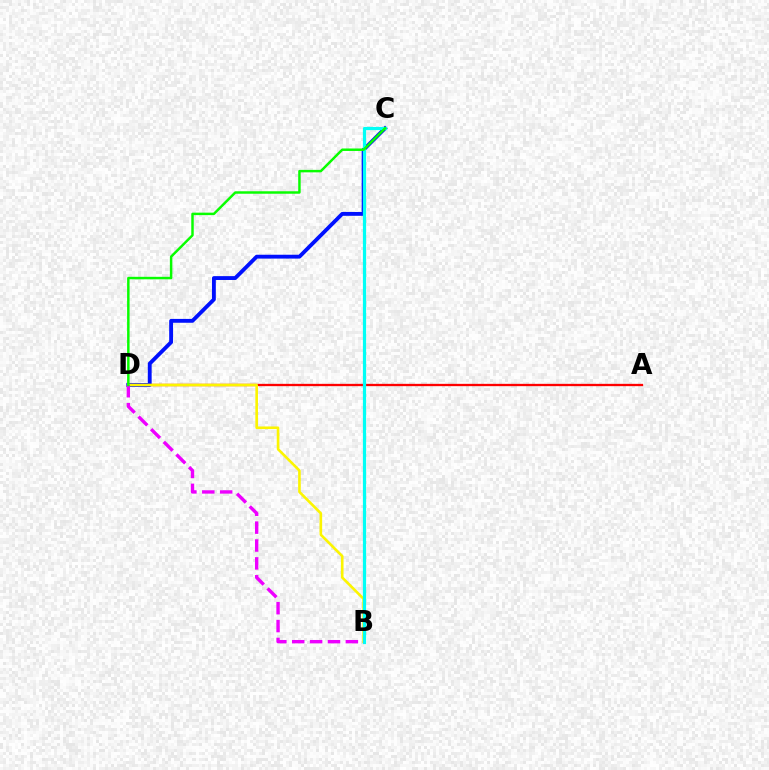{('A', 'D'): [{'color': '#ff0000', 'line_style': 'solid', 'thickness': 1.66}], ('C', 'D'): [{'color': '#0010ff', 'line_style': 'solid', 'thickness': 2.77}, {'color': '#08ff00', 'line_style': 'solid', 'thickness': 1.78}], ('B', 'D'): [{'color': '#fcf500', 'line_style': 'solid', 'thickness': 1.89}, {'color': '#ee00ff', 'line_style': 'dashed', 'thickness': 2.43}], ('B', 'C'): [{'color': '#00fff6', 'line_style': 'solid', 'thickness': 2.32}]}